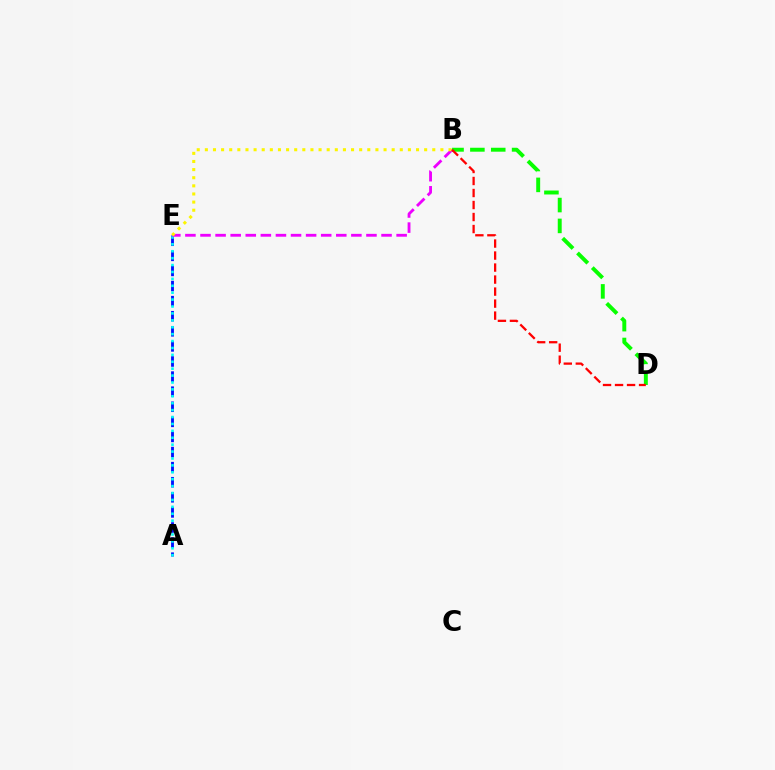{('A', 'E'): [{'color': '#0010ff', 'line_style': 'dashed', 'thickness': 2.05}, {'color': '#00fff6', 'line_style': 'dotted', 'thickness': 1.88}], ('B', 'E'): [{'color': '#ee00ff', 'line_style': 'dashed', 'thickness': 2.05}, {'color': '#fcf500', 'line_style': 'dotted', 'thickness': 2.21}], ('B', 'D'): [{'color': '#08ff00', 'line_style': 'dashed', 'thickness': 2.83}, {'color': '#ff0000', 'line_style': 'dashed', 'thickness': 1.63}]}